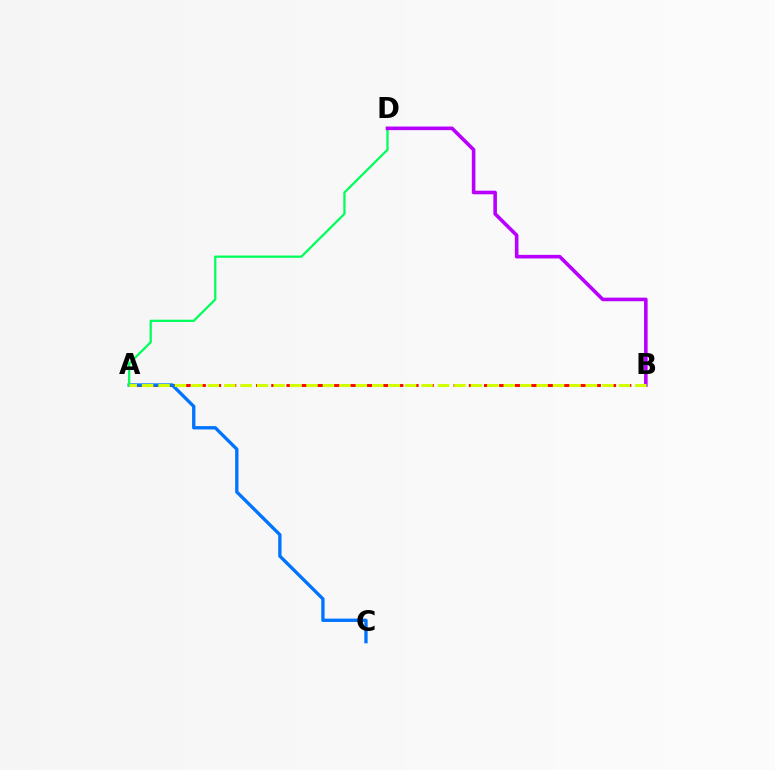{('A', 'B'): [{'color': '#ff0000', 'line_style': 'dashed', 'thickness': 2.06}, {'color': '#d1ff00', 'line_style': 'dashed', 'thickness': 2.23}], ('A', 'C'): [{'color': '#0074ff', 'line_style': 'solid', 'thickness': 2.39}], ('A', 'D'): [{'color': '#00ff5c', 'line_style': 'solid', 'thickness': 1.63}], ('B', 'D'): [{'color': '#b900ff', 'line_style': 'solid', 'thickness': 2.59}]}